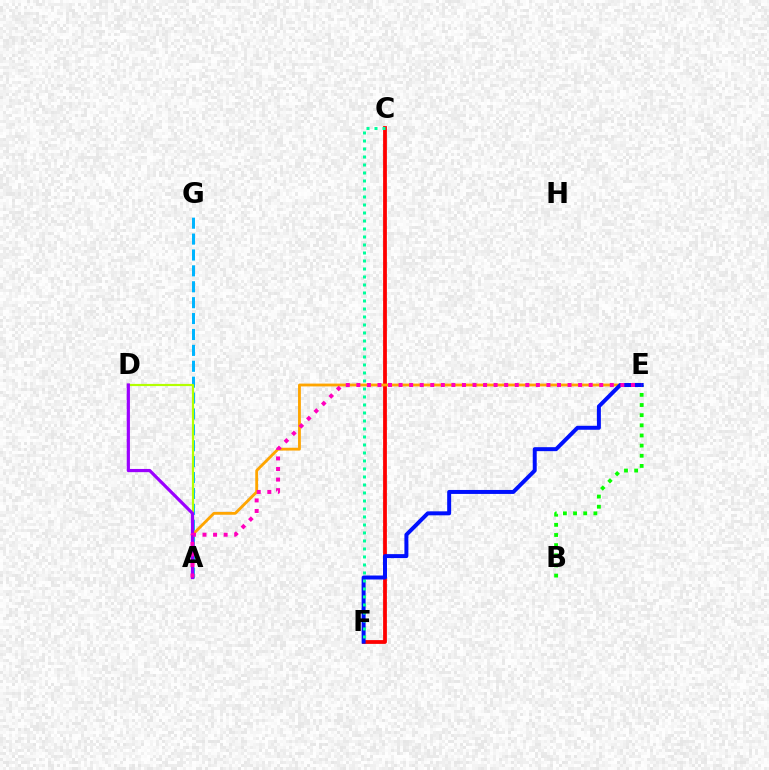{('A', 'G'): [{'color': '#00b5ff', 'line_style': 'dashed', 'thickness': 2.16}], ('B', 'E'): [{'color': '#08ff00', 'line_style': 'dotted', 'thickness': 2.76}], ('A', 'D'): [{'color': '#b3ff00', 'line_style': 'solid', 'thickness': 1.57}, {'color': '#9b00ff', 'line_style': 'solid', 'thickness': 2.3}], ('C', 'F'): [{'color': '#ff0000', 'line_style': 'solid', 'thickness': 2.73}, {'color': '#00ff9d', 'line_style': 'dotted', 'thickness': 2.17}], ('A', 'E'): [{'color': '#ffa500', 'line_style': 'solid', 'thickness': 2.03}, {'color': '#ff00bd', 'line_style': 'dotted', 'thickness': 2.87}], ('E', 'F'): [{'color': '#0010ff', 'line_style': 'solid', 'thickness': 2.86}]}